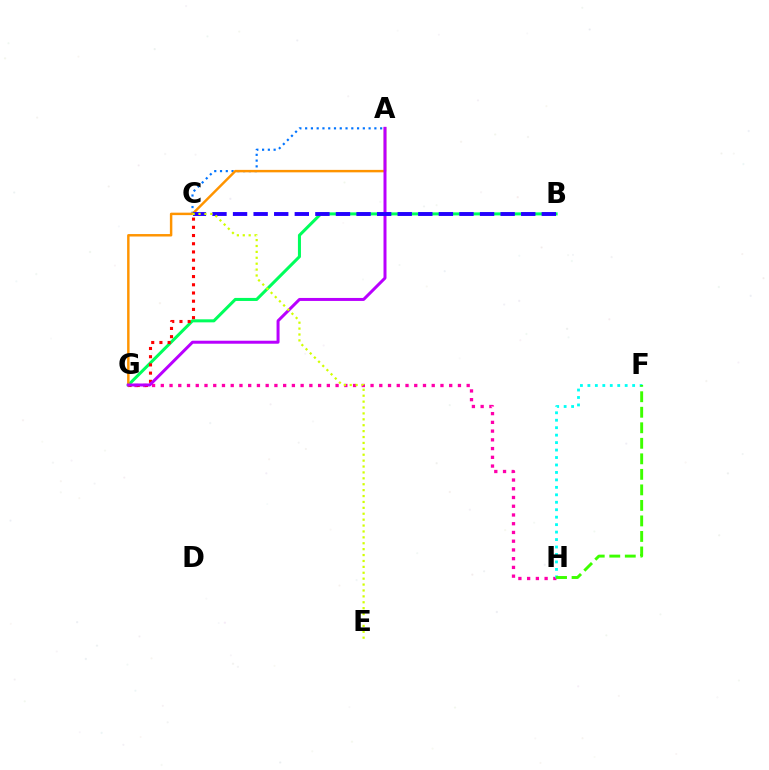{('G', 'H'): [{'color': '#ff00ac', 'line_style': 'dotted', 'thickness': 2.37}], ('B', 'G'): [{'color': '#00ff5c', 'line_style': 'solid', 'thickness': 2.19}], ('A', 'C'): [{'color': '#0074ff', 'line_style': 'dotted', 'thickness': 1.57}], ('C', 'G'): [{'color': '#ff0000', 'line_style': 'dotted', 'thickness': 2.23}], ('F', 'H'): [{'color': '#00fff6', 'line_style': 'dotted', 'thickness': 2.03}, {'color': '#3dff00', 'line_style': 'dashed', 'thickness': 2.11}], ('A', 'G'): [{'color': '#ff9400', 'line_style': 'solid', 'thickness': 1.77}, {'color': '#b900ff', 'line_style': 'solid', 'thickness': 2.15}], ('B', 'C'): [{'color': '#2500ff', 'line_style': 'dashed', 'thickness': 2.8}], ('C', 'E'): [{'color': '#d1ff00', 'line_style': 'dotted', 'thickness': 1.6}]}